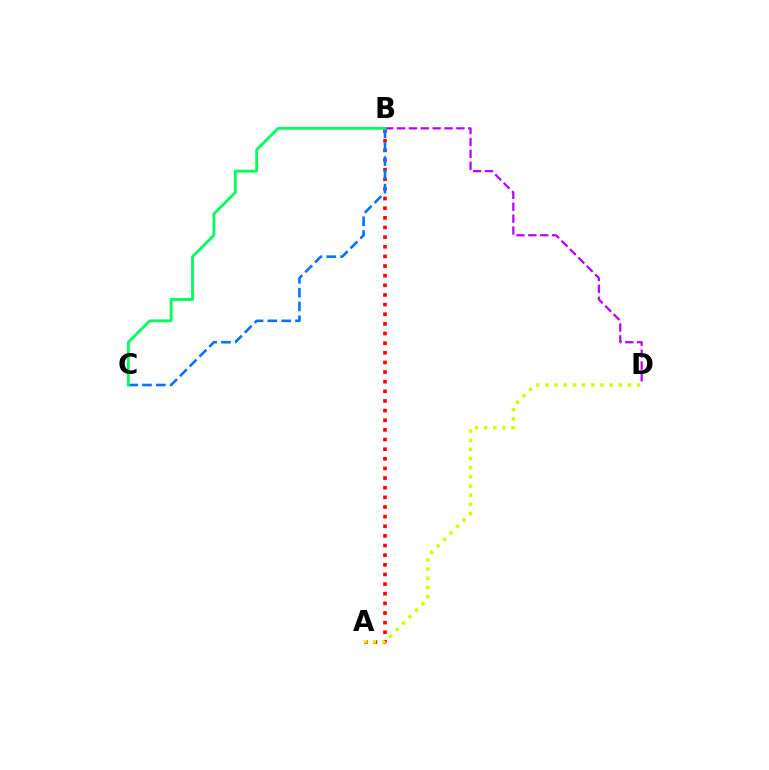{('B', 'D'): [{'color': '#b900ff', 'line_style': 'dashed', 'thickness': 1.61}], ('A', 'B'): [{'color': '#ff0000', 'line_style': 'dotted', 'thickness': 2.62}], ('B', 'C'): [{'color': '#0074ff', 'line_style': 'dashed', 'thickness': 1.88}, {'color': '#00ff5c', 'line_style': 'solid', 'thickness': 2.04}], ('A', 'D'): [{'color': '#d1ff00', 'line_style': 'dotted', 'thickness': 2.49}]}